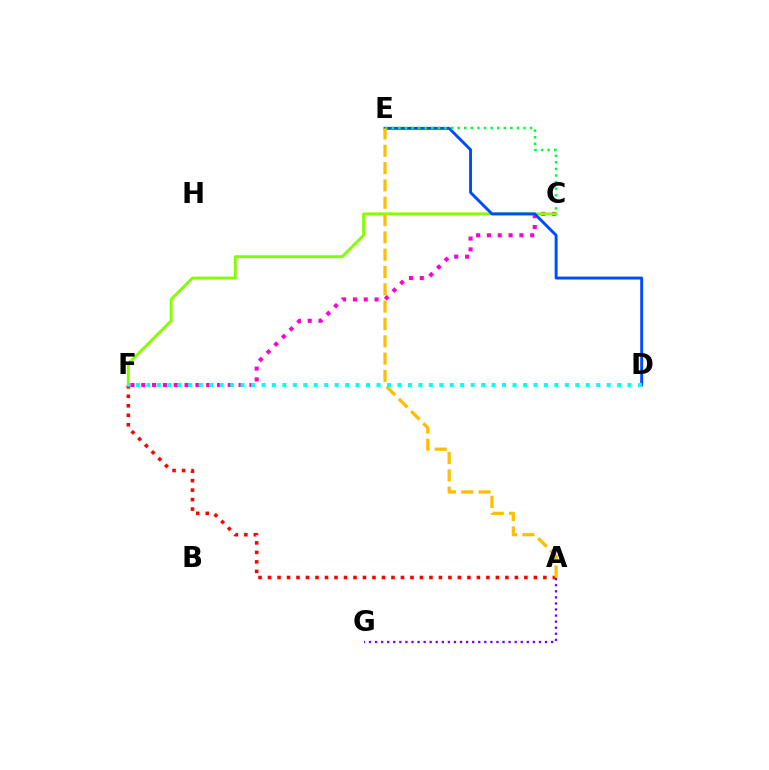{('C', 'F'): [{'color': '#ff00cf', 'line_style': 'dotted', 'thickness': 2.94}, {'color': '#84ff00', 'line_style': 'solid', 'thickness': 2.1}], ('A', 'F'): [{'color': '#ff0000', 'line_style': 'dotted', 'thickness': 2.58}], ('D', 'E'): [{'color': '#004bff', 'line_style': 'solid', 'thickness': 2.09}], ('C', 'E'): [{'color': '#00ff39', 'line_style': 'dotted', 'thickness': 1.79}], ('A', 'E'): [{'color': '#ffbd00', 'line_style': 'dashed', 'thickness': 2.35}], ('D', 'F'): [{'color': '#00fff6', 'line_style': 'dotted', 'thickness': 2.84}], ('A', 'G'): [{'color': '#7200ff', 'line_style': 'dotted', 'thickness': 1.65}]}